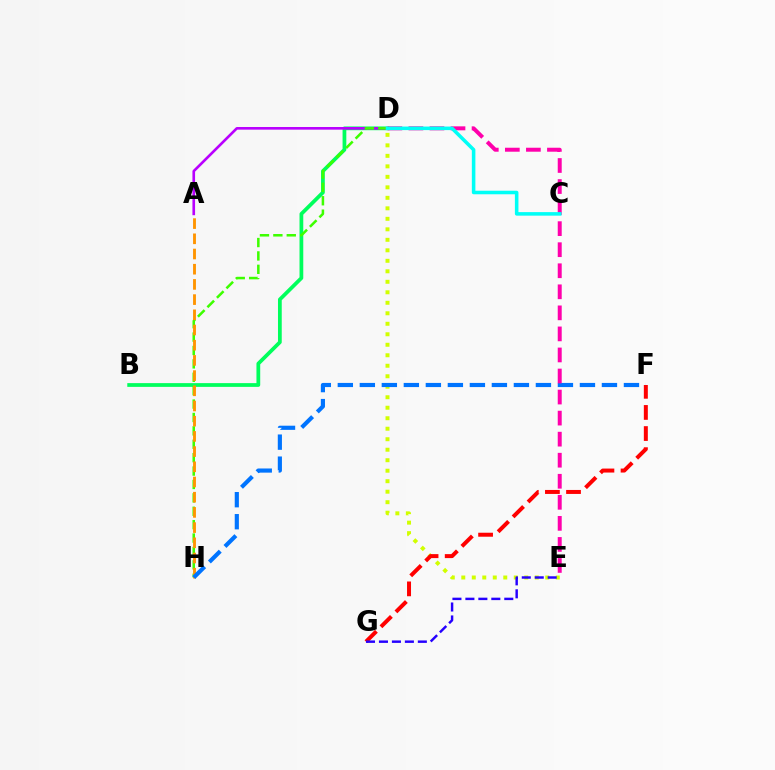{('B', 'D'): [{'color': '#00ff5c', 'line_style': 'solid', 'thickness': 2.7}], ('A', 'D'): [{'color': '#b900ff', 'line_style': 'solid', 'thickness': 1.9}], ('D', 'H'): [{'color': '#3dff00', 'line_style': 'dashed', 'thickness': 1.82}], ('A', 'H'): [{'color': '#ff9400', 'line_style': 'dashed', 'thickness': 2.06}], ('D', 'E'): [{'color': '#d1ff00', 'line_style': 'dotted', 'thickness': 2.85}, {'color': '#ff00ac', 'line_style': 'dashed', 'thickness': 2.86}], ('F', 'G'): [{'color': '#ff0000', 'line_style': 'dashed', 'thickness': 2.87}], ('F', 'H'): [{'color': '#0074ff', 'line_style': 'dashed', 'thickness': 2.99}], ('E', 'G'): [{'color': '#2500ff', 'line_style': 'dashed', 'thickness': 1.76}], ('C', 'D'): [{'color': '#00fff6', 'line_style': 'solid', 'thickness': 2.55}]}